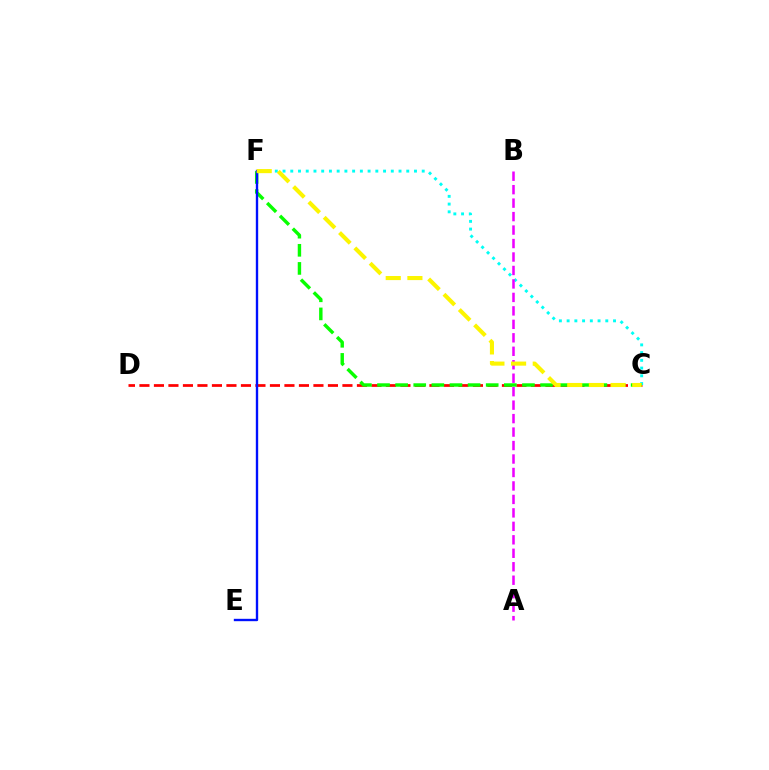{('C', 'D'): [{'color': '#ff0000', 'line_style': 'dashed', 'thickness': 1.97}], ('C', 'F'): [{'color': '#00fff6', 'line_style': 'dotted', 'thickness': 2.1}, {'color': '#08ff00', 'line_style': 'dashed', 'thickness': 2.46}, {'color': '#fcf500', 'line_style': 'dashed', 'thickness': 2.94}], ('E', 'F'): [{'color': '#0010ff', 'line_style': 'solid', 'thickness': 1.7}], ('A', 'B'): [{'color': '#ee00ff', 'line_style': 'dashed', 'thickness': 1.83}]}